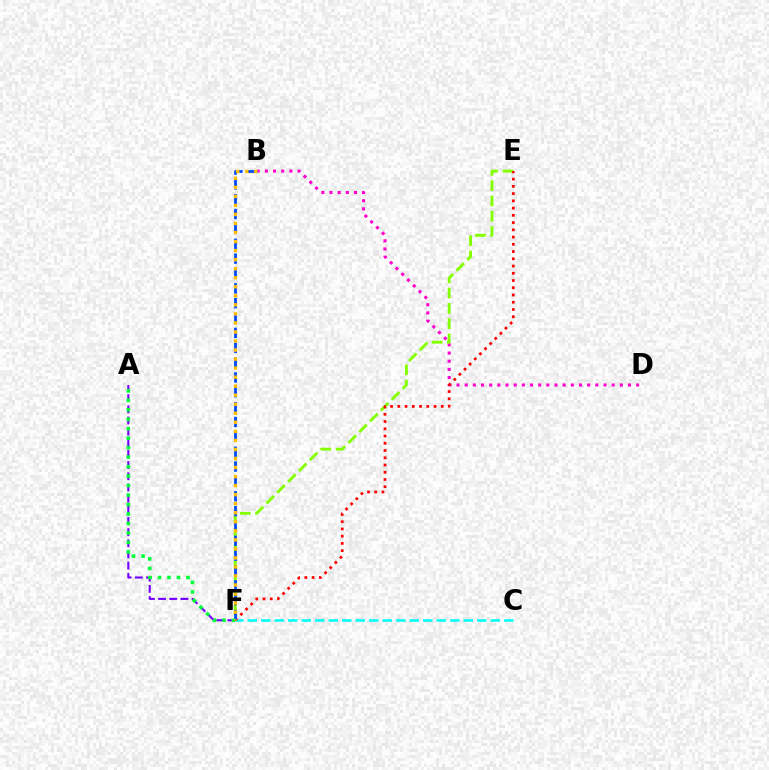{('B', 'D'): [{'color': '#ff00cf', 'line_style': 'dotted', 'thickness': 2.22}], ('E', 'F'): [{'color': '#84ff00', 'line_style': 'dashed', 'thickness': 2.08}, {'color': '#ff0000', 'line_style': 'dotted', 'thickness': 1.97}], ('C', 'F'): [{'color': '#00fff6', 'line_style': 'dashed', 'thickness': 1.83}], ('A', 'F'): [{'color': '#7200ff', 'line_style': 'dashed', 'thickness': 1.52}, {'color': '#00ff39', 'line_style': 'dotted', 'thickness': 2.57}], ('B', 'F'): [{'color': '#004bff', 'line_style': 'dashed', 'thickness': 2.02}, {'color': '#ffbd00', 'line_style': 'dotted', 'thickness': 2.46}]}